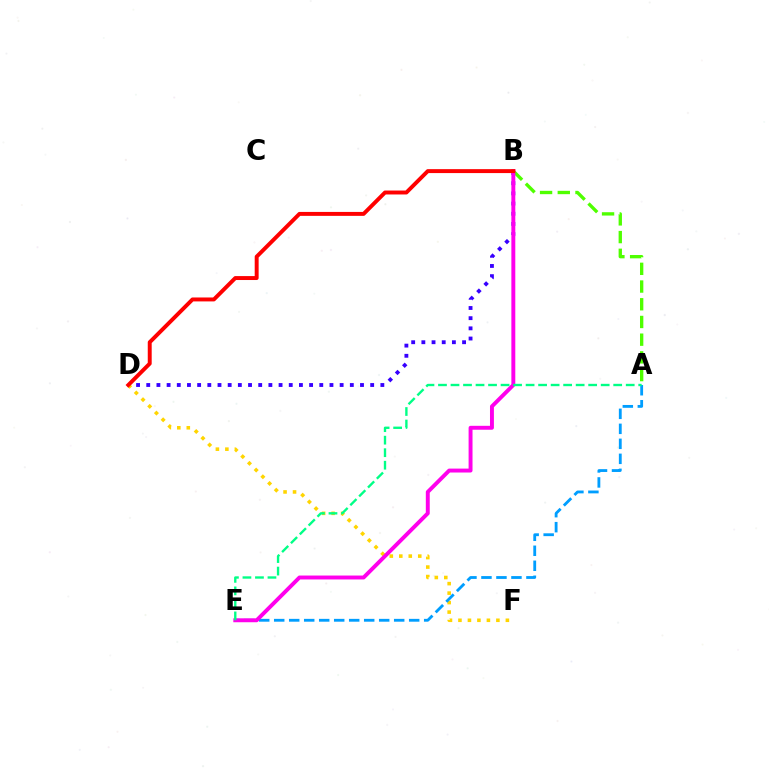{('B', 'D'): [{'color': '#3700ff', 'line_style': 'dotted', 'thickness': 2.77}, {'color': '#ff0000', 'line_style': 'solid', 'thickness': 2.84}], ('D', 'F'): [{'color': '#ffd500', 'line_style': 'dotted', 'thickness': 2.58}], ('A', 'E'): [{'color': '#009eff', 'line_style': 'dashed', 'thickness': 2.04}, {'color': '#00ff86', 'line_style': 'dashed', 'thickness': 1.7}], ('A', 'B'): [{'color': '#4fff00', 'line_style': 'dashed', 'thickness': 2.41}], ('B', 'E'): [{'color': '#ff00ed', 'line_style': 'solid', 'thickness': 2.82}]}